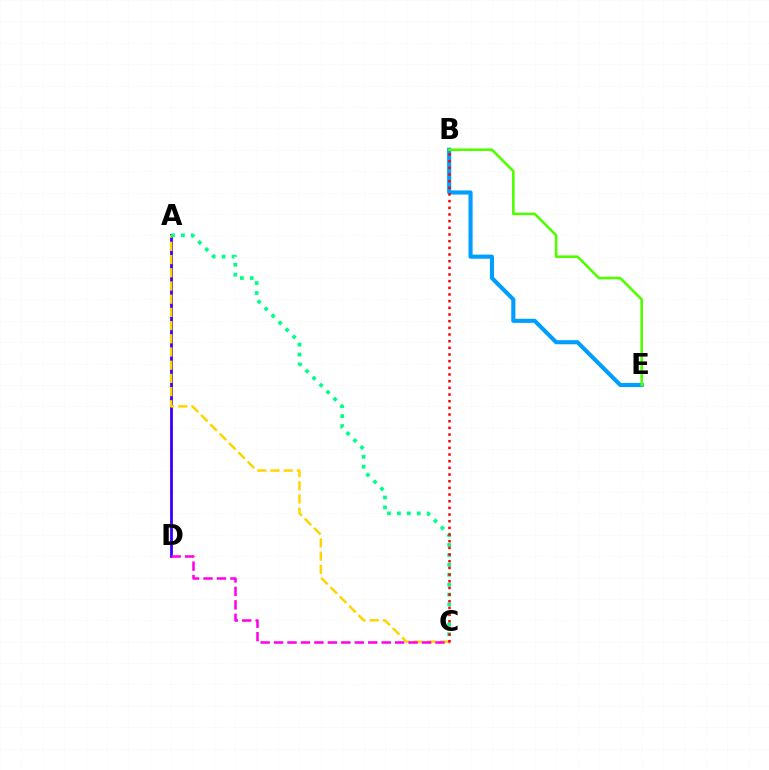{('B', 'E'): [{'color': '#009eff', 'line_style': 'solid', 'thickness': 2.96}, {'color': '#4fff00', 'line_style': 'solid', 'thickness': 1.87}], ('A', 'D'): [{'color': '#3700ff', 'line_style': 'solid', 'thickness': 2.02}], ('A', 'C'): [{'color': '#ffd500', 'line_style': 'dashed', 'thickness': 1.79}, {'color': '#00ff86', 'line_style': 'dotted', 'thickness': 2.69}], ('C', 'D'): [{'color': '#ff00ed', 'line_style': 'dashed', 'thickness': 1.83}], ('B', 'C'): [{'color': '#ff0000', 'line_style': 'dotted', 'thickness': 1.81}]}